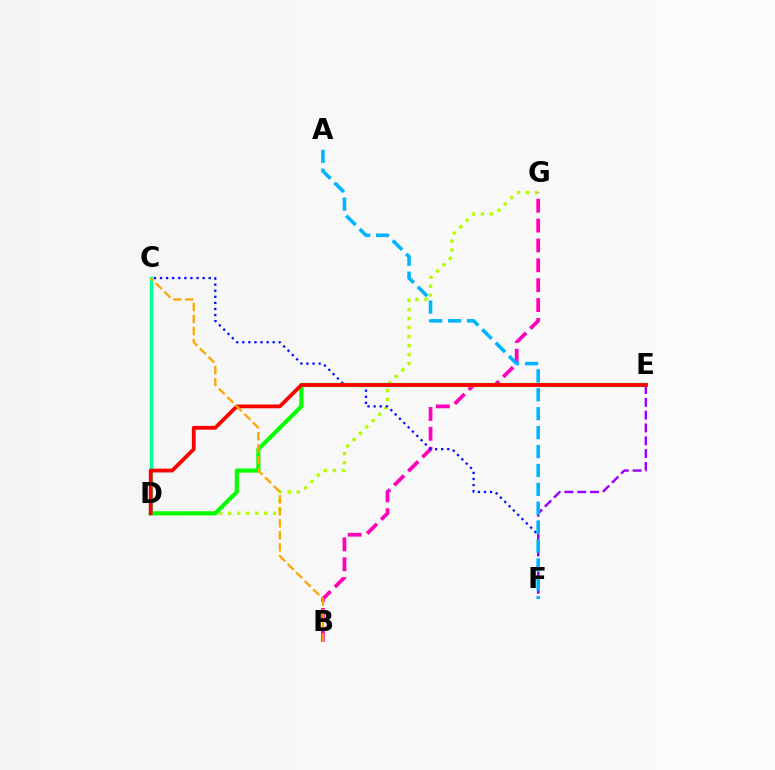{('D', 'G'): [{'color': '#b3ff00', 'line_style': 'dotted', 'thickness': 2.44}], ('B', 'G'): [{'color': '#ff00bd', 'line_style': 'dashed', 'thickness': 2.7}], ('C', 'F'): [{'color': '#0010ff', 'line_style': 'dotted', 'thickness': 1.65}], ('E', 'F'): [{'color': '#9b00ff', 'line_style': 'dashed', 'thickness': 1.74}], ('D', 'E'): [{'color': '#08ff00', 'line_style': 'solid', 'thickness': 2.99}, {'color': '#ff0000', 'line_style': 'solid', 'thickness': 2.73}], ('A', 'F'): [{'color': '#00b5ff', 'line_style': 'dashed', 'thickness': 2.57}], ('C', 'D'): [{'color': '#00ff9d', 'line_style': 'solid', 'thickness': 2.49}], ('B', 'C'): [{'color': '#ffa500', 'line_style': 'dashed', 'thickness': 1.63}]}